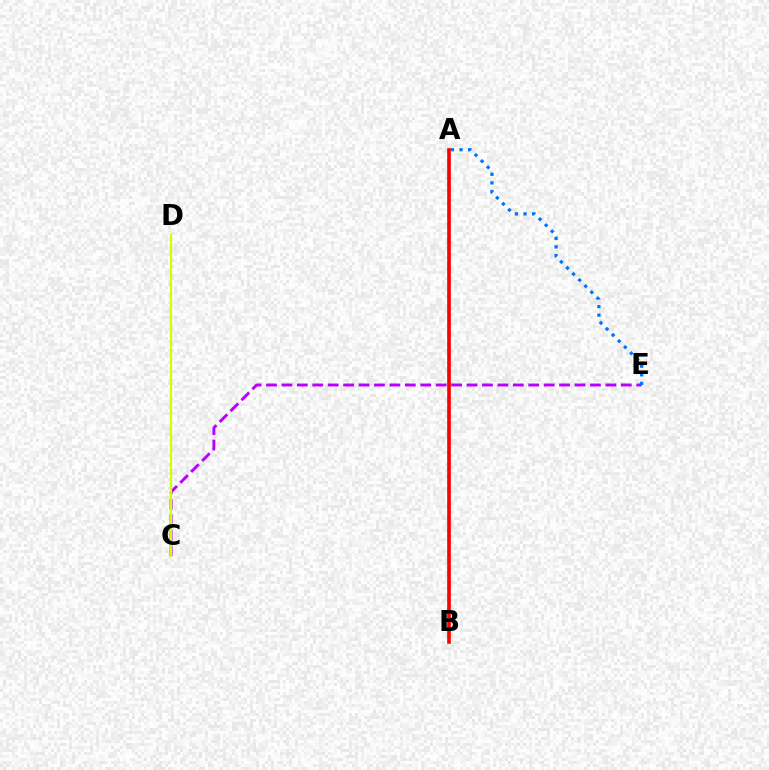{('C', 'E'): [{'color': '#b900ff', 'line_style': 'dashed', 'thickness': 2.1}], ('A', 'B'): [{'color': '#00ff5c', 'line_style': 'dashed', 'thickness': 1.79}, {'color': '#ff0000', 'line_style': 'solid', 'thickness': 2.61}], ('A', 'E'): [{'color': '#0074ff', 'line_style': 'dotted', 'thickness': 2.34}], ('C', 'D'): [{'color': '#d1ff00', 'line_style': 'solid', 'thickness': 1.59}]}